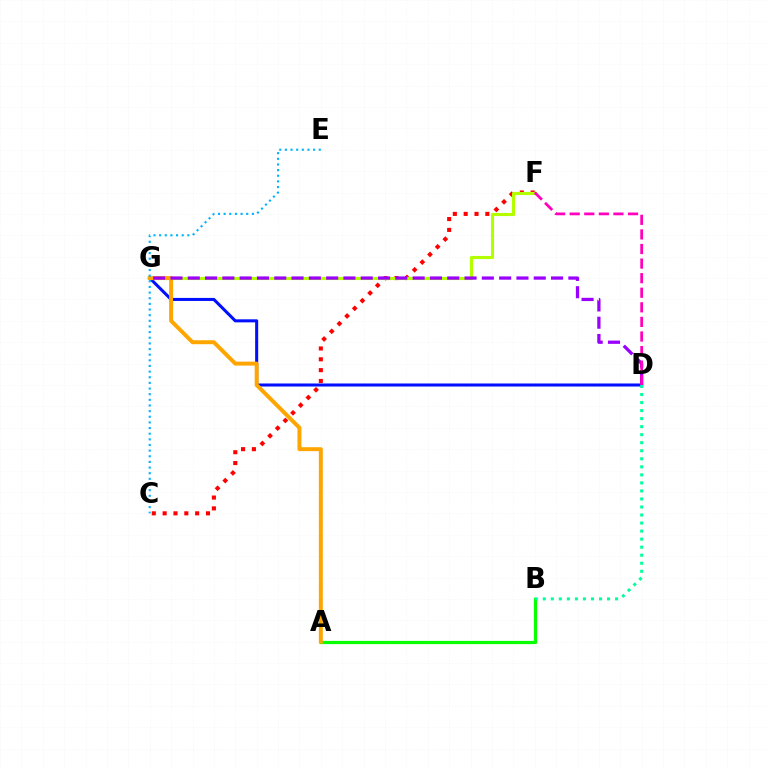{('A', 'B'): [{'color': '#08ff00', 'line_style': 'solid', 'thickness': 2.31}], ('D', 'G'): [{'color': '#0010ff', 'line_style': 'solid', 'thickness': 2.19}, {'color': '#9b00ff', 'line_style': 'dashed', 'thickness': 2.35}], ('C', 'F'): [{'color': '#ff0000', 'line_style': 'dotted', 'thickness': 2.94}], ('B', 'D'): [{'color': '#00ff9d', 'line_style': 'dotted', 'thickness': 2.18}], ('F', 'G'): [{'color': '#b3ff00', 'line_style': 'solid', 'thickness': 2.26}], ('A', 'G'): [{'color': '#ffa500', 'line_style': 'solid', 'thickness': 2.85}], ('D', 'F'): [{'color': '#ff00bd', 'line_style': 'dashed', 'thickness': 1.98}], ('C', 'E'): [{'color': '#00b5ff', 'line_style': 'dotted', 'thickness': 1.53}]}